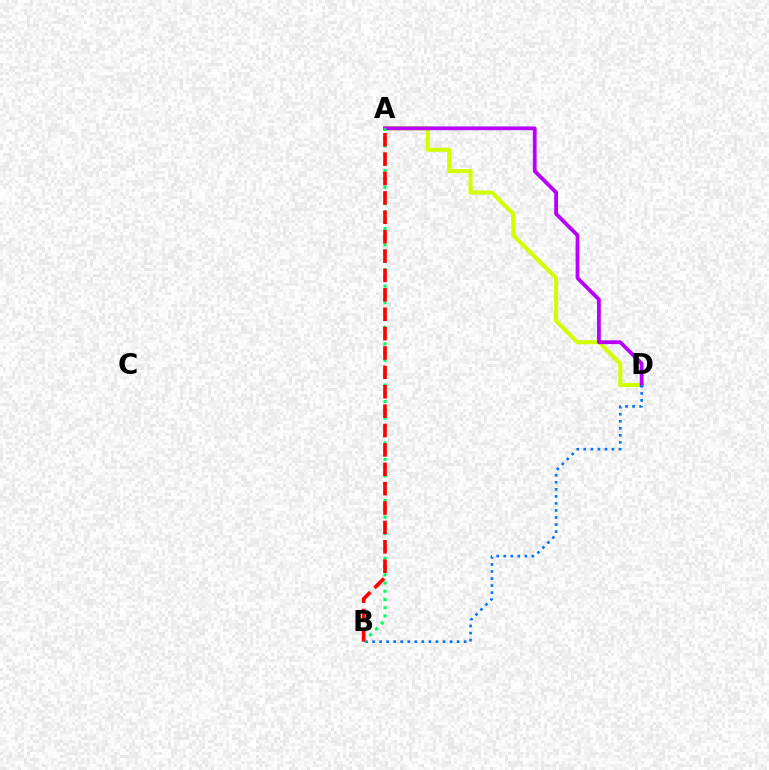{('A', 'D'): [{'color': '#d1ff00', 'line_style': 'solid', 'thickness': 2.92}, {'color': '#b900ff', 'line_style': 'solid', 'thickness': 2.73}], ('B', 'D'): [{'color': '#0074ff', 'line_style': 'dotted', 'thickness': 1.91}], ('A', 'B'): [{'color': '#00ff5c', 'line_style': 'dotted', 'thickness': 2.24}, {'color': '#ff0000', 'line_style': 'dashed', 'thickness': 2.63}]}